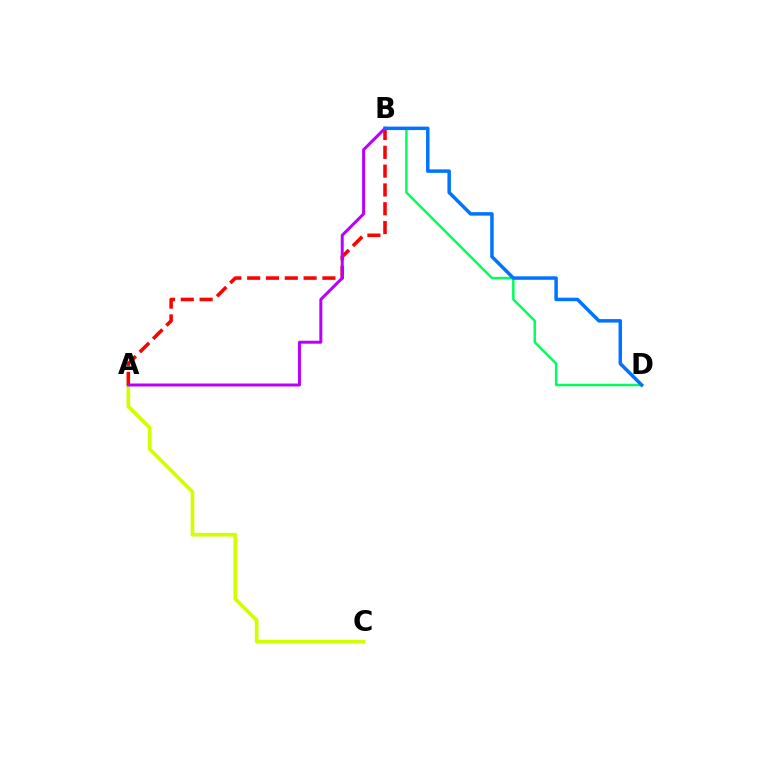{('A', 'C'): [{'color': '#d1ff00', 'line_style': 'solid', 'thickness': 2.64}], ('A', 'B'): [{'color': '#ff0000', 'line_style': 'dashed', 'thickness': 2.56}, {'color': '#b900ff', 'line_style': 'solid', 'thickness': 2.16}], ('B', 'D'): [{'color': '#00ff5c', 'line_style': 'solid', 'thickness': 1.79}, {'color': '#0074ff', 'line_style': 'solid', 'thickness': 2.51}]}